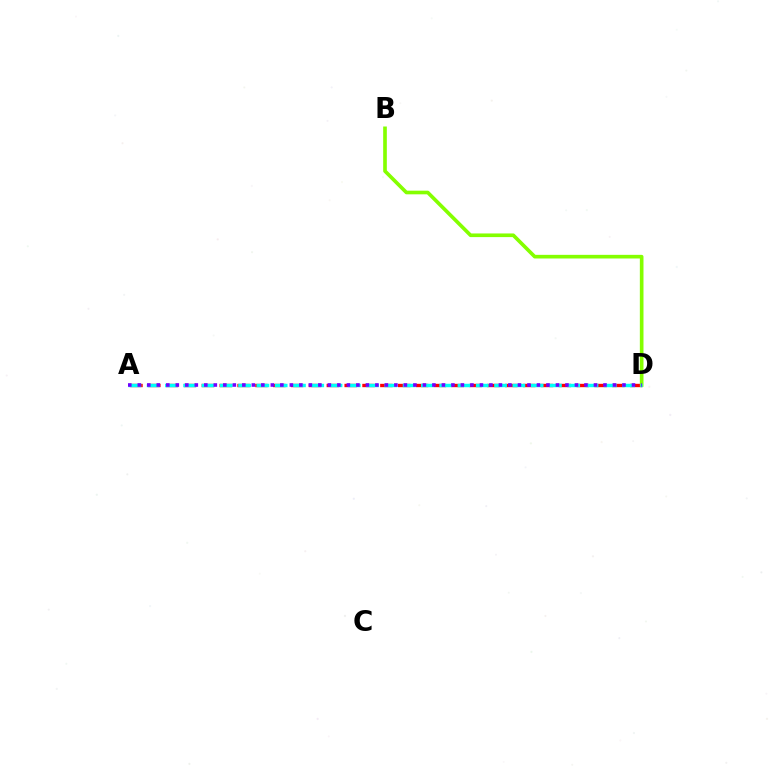{('A', 'D'): [{'color': '#ff0000', 'line_style': 'dashed', 'thickness': 2.42}, {'color': '#00fff6', 'line_style': 'dashed', 'thickness': 2.48}, {'color': '#7200ff', 'line_style': 'dotted', 'thickness': 2.58}], ('B', 'D'): [{'color': '#84ff00', 'line_style': 'solid', 'thickness': 2.63}]}